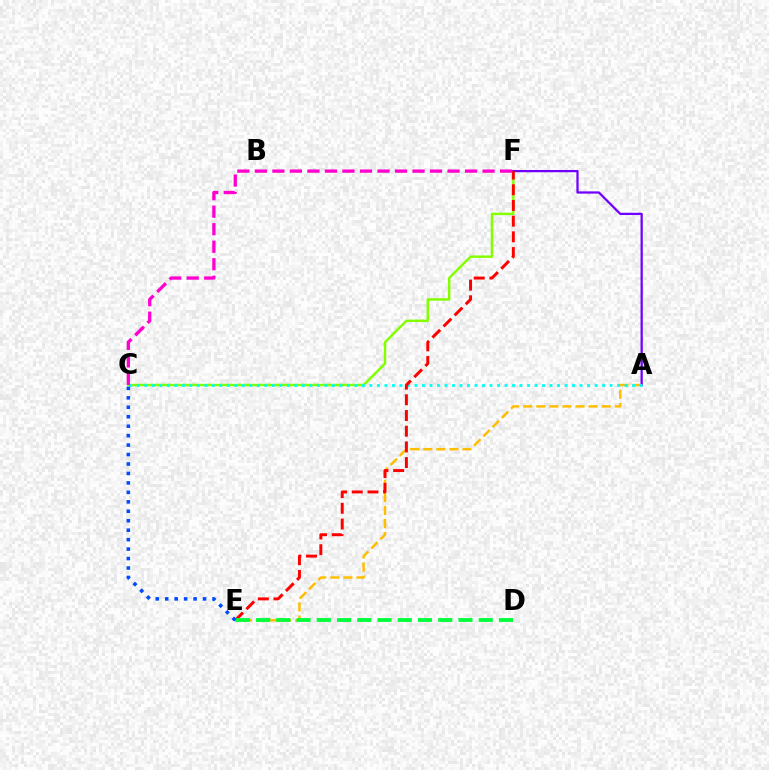{('A', 'E'): [{'color': '#ffbd00', 'line_style': 'dashed', 'thickness': 1.78}], ('C', 'F'): [{'color': '#84ff00', 'line_style': 'solid', 'thickness': 1.77}, {'color': '#ff00cf', 'line_style': 'dashed', 'thickness': 2.38}], ('A', 'F'): [{'color': '#7200ff', 'line_style': 'solid', 'thickness': 1.63}], ('A', 'C'): [{'color': '#00fff6', 'line_style': 'dotted', 'thickness': 2.04}], ('E', 'F'): [{'color': '#ff0000', 'line_style': 'dashed', 'thickness': 2.13}], ('D', 'E'): [{'color': '#00ff39', 'line_style': 'dashed', 'thickness': 2.75}], ('C', 'E'): [{'color': '#004bff', 'line_style': 'dotted', 'thickness': 2.57}]}